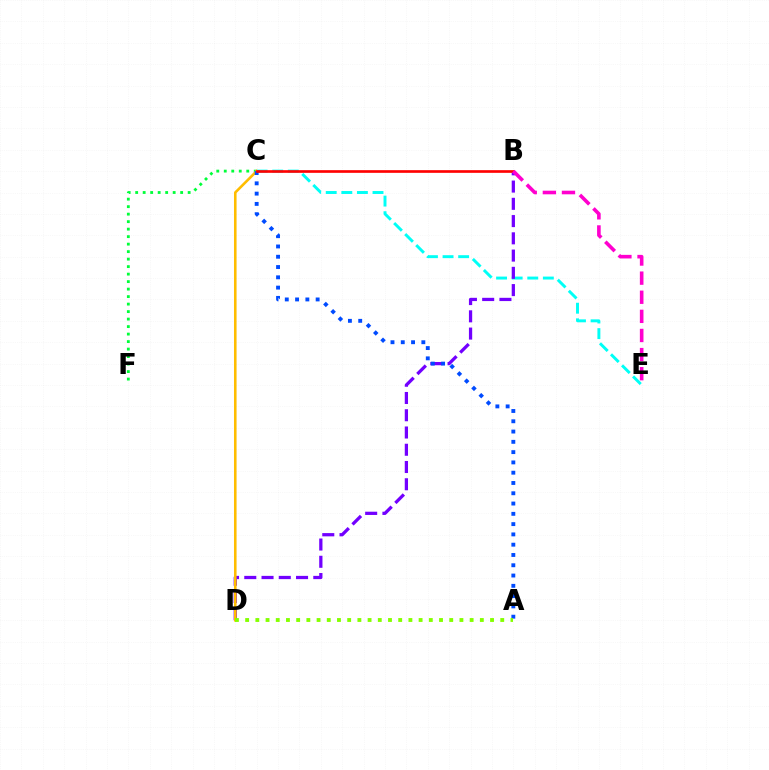{('C', 'F'): [{'color': '#00ff39', 'line_style': 'dotted', 'thickness': 2.04}], ('C', 'E'): [{'color': '#00fff6', 'line_style': 'dashed', 'thickness': 2.12}], ('B', 'D'): [{'color': '#7200ff', 'line_style': 'dashed', 'thickness': 2.34}], ('C', 'D'): [{'color': '#ffbd00', 'line_style': 'solid', 'thickness': 1.86}], ('A', 'C'): [{'color': '#004bff', 'line_style': 'dotted', 'thickness': 2.79}], ('B', 'C'): [{'color': '#ff0000', 'line_style': 'solid', 'thickness': 1.92}], ('B', 'E'): [{'color': '#ff00cf', 'line_style': 'dashed', 'thickness': 2.6}], ('A', 'D'): [{'color': '#84ff00', 'line_style': 'dotted', 'thickness': 2.77}]}